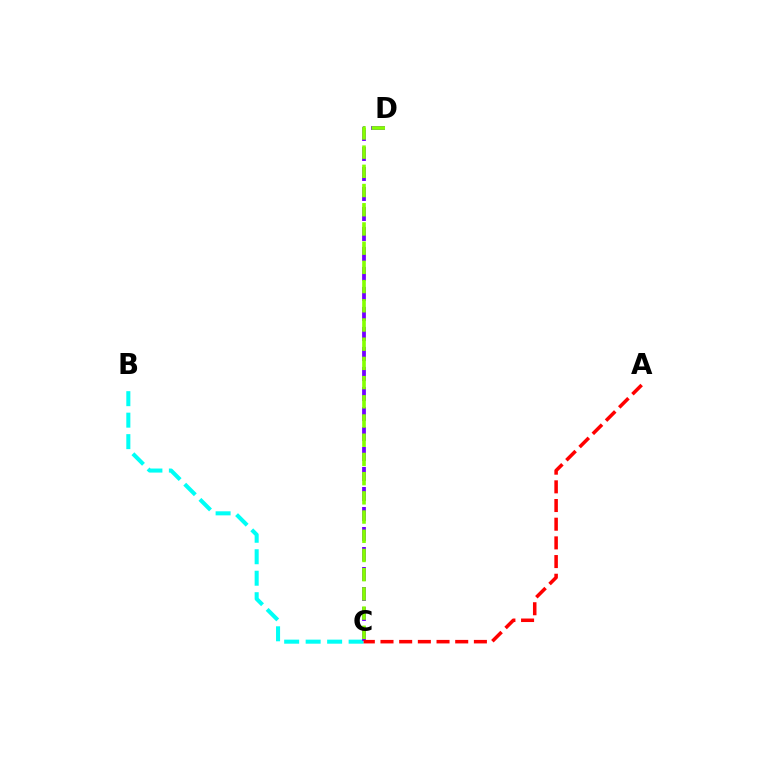{('B', 'C'): [{'color': '#00fff6', 'line_style': 'dashed', 'thickness': 2.92}], ('C', 'D'): [{'color': '#7200ff', 'line_style': 'dashed', 'thickness': 2.72}, {'color': '#84ff00', 'line_style': 'dashed', 'thickness': 2.61}], ('A', 'C'): [{'color': '#ff0000', 'line_style': 'dashed', 'thickness': 2.54}]}